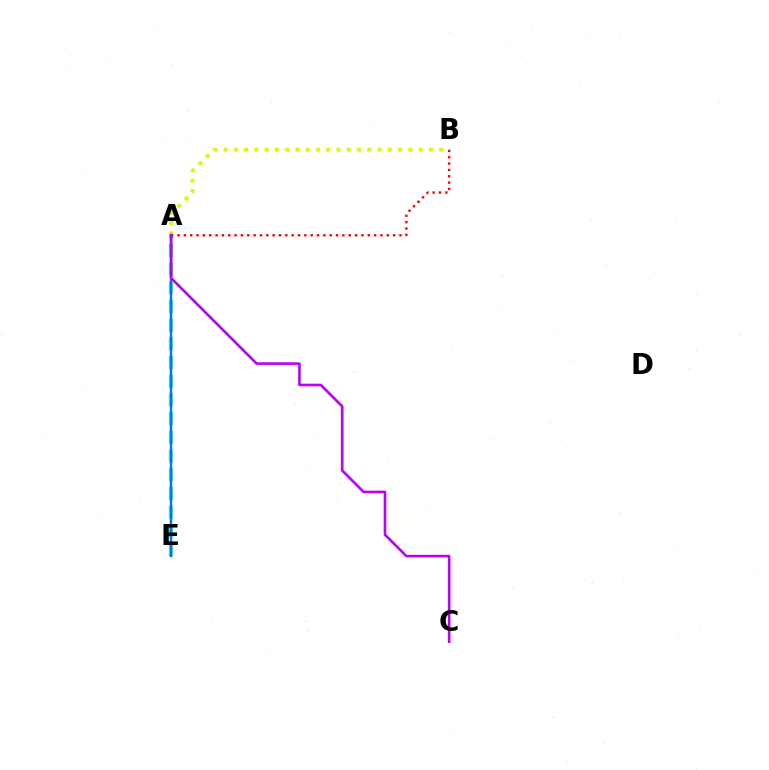{('A', 'E'): [{'color': '#00ff5c', 'line_style': 'dashed', 'thickness': 2.54}, {'color': '#0074ff', 'line_style': 'solid', 'thickness': 1.76}], ('A', 'B'): [{'color': '#d1ff00', 'line_style': 'dotted', 'thickness': 2.79}, {'color': '#ff0000', 'line_style': 'dotted', 'thickness': 1.72}], ('A', 'C'): [{'color': '#b900ff', 'line_style': 'solid', 'thickness': 1.88}]}